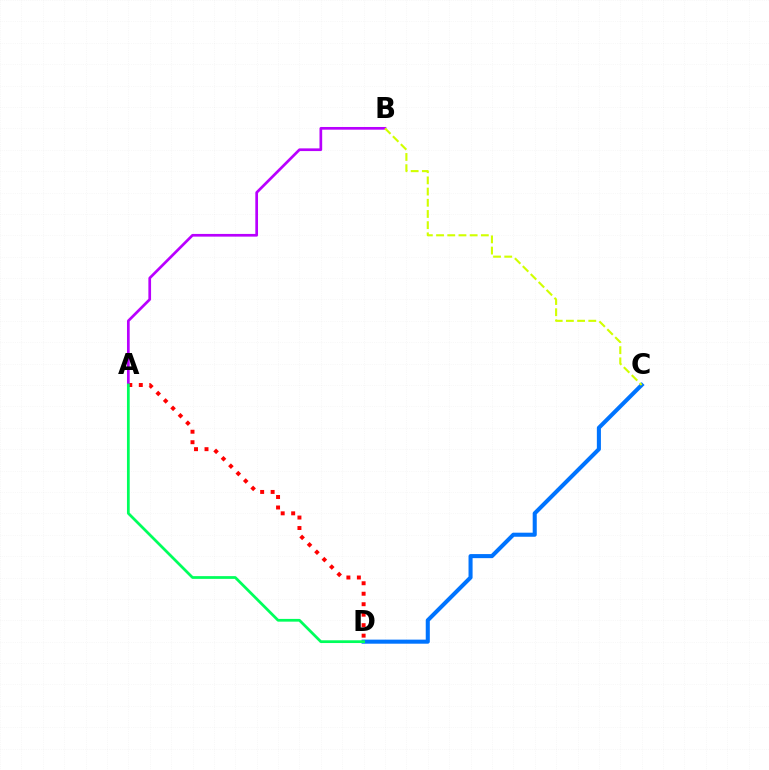{('A', 'D'): [{'color': '#ff0000', 'line_style': 'dotted', 'thickness': 2.85}, {'color': '#00ff5c', 'line_style': 'solid', 'thickness': 1.98}], ('A', 'B'): [{'color': '#b900ff', 'line_style': 'solid', 'thickness': 1.94}], ('C', 'D'): [{'color': '#0074ff', 'line_style': 'solid', 'thickness': 2.93}], ('B', 'C'): [{'color': '#d1ff00', 'line_style': 'dashed', 'thickness': 1.52}]}